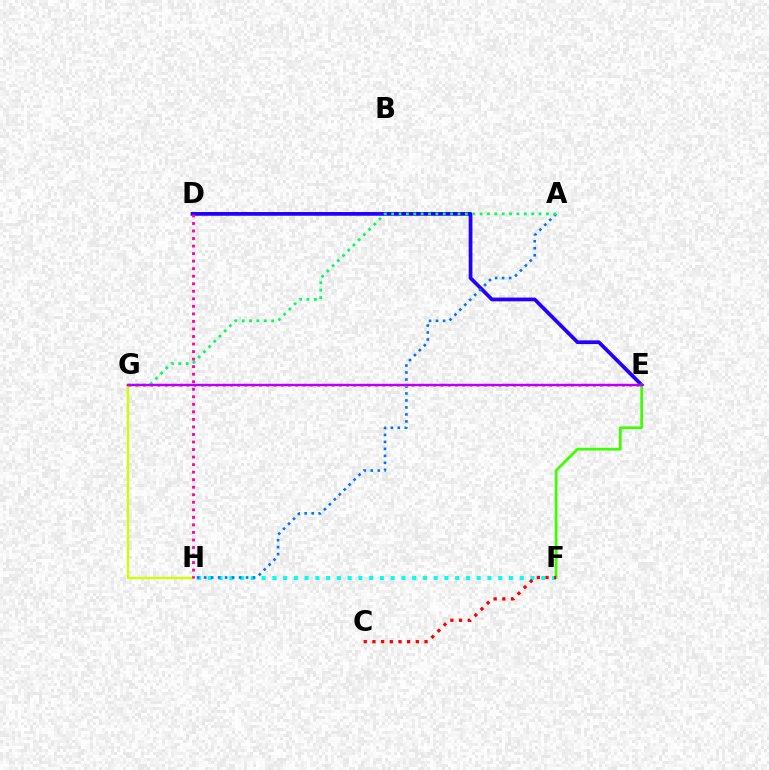{('F', 'H'): [{'color': '#00fff6', 'line_style': 'dotted', 'thickness': 2.92}], ('D', 'E'): [{'color': '#2500ff', 'line_style': 'solid', 'thickness': 2.69}], ('G', 'H'): [{'color': '#d1ff00', 'line_style': 'solid', 'thickness': 1.7}], ('E', 'F'): [{'color': '#3dff00', 'line_style': 'solid', 'thickness': 1.97}], ('A', 'H'): [{'color': '#0074ff', 'line_style': 'dotted', 'thickness': 1.9}], ('A', 'G'): [{'color': '#00ff5c', 'line_style': 'dotted', 'thickness': 2.0}], ('E', 'G'): [{'color': '#ff9400', 'line_style': 'dotted', 'thickness': 1.97}, {'color': '#b900ff', 'line_style': 'solid', 'thickness': 1.75}], ('D', 'H'): [{'color': '#ff00ac', 'line_style': 'dotted', 'thickness': 2.05}], ('C', 'F'): [{'color': '#ff0000', 'line_style': 'dotted', 'thickness': 2.36}]}